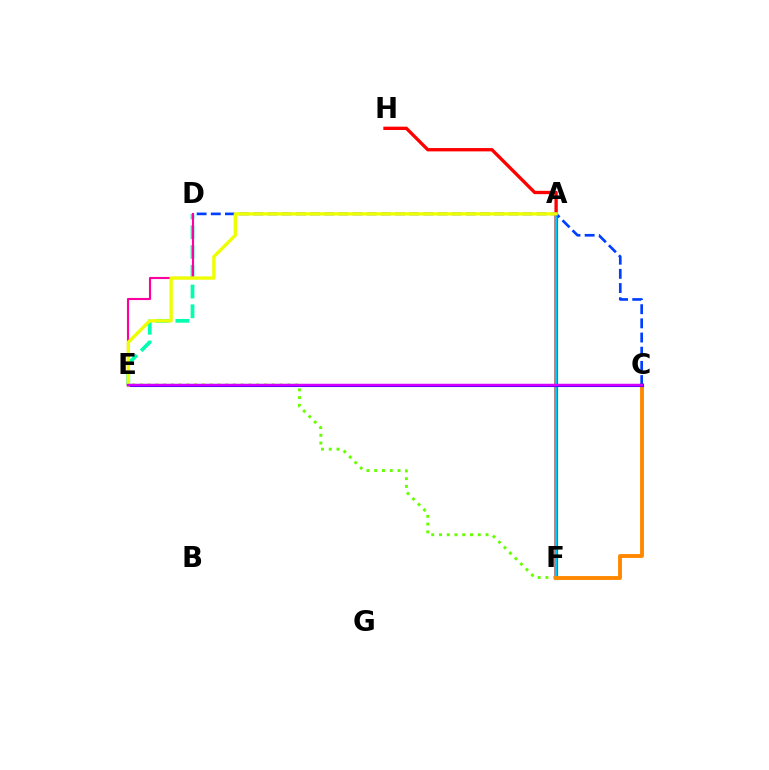{('A', 'F'): [{'color': '#00ff27', 'line_style': 'solid', 'thickness': 2.32}, {'color': '#00c7ff', 'line_style': 'solid', 'thickness': 1.79}], ('F', 'H'): [{'color': '#ff0000', 'line_style': 'solid', 'thickness': 2.39}], ('D', 'E'): [{'color': '#00ffaf', 'line_style': 'dashed', 'thickness': 2.68}, {'color': '#ff00a0', 'line_style': 'solid', 'thickness': 1.53}], ('E', 'F'): [{'color': '#66ff00', 'line_style': 'dotted', 'thickness': 2.11}], ('C', 'F'): [{'color': '#ff8800', 'line_style': 'solid', 'thickness': 2.79}], ('C', 'E'): [{'color': '#4f00ff', 'line_style': 'solid', 'thickness': 2.22}, {'color': '#d600ff', 'line_style': 'solid', 'thickness': 1.73}], ('C', 'D'): [{'color': '#003fff', 'line_style': 'dashed', 'thickness': 1.93}], ('A', 'E'): [{'color': '#eeff00', 'line_style': 'solid', 'thickness': 2.4}]}